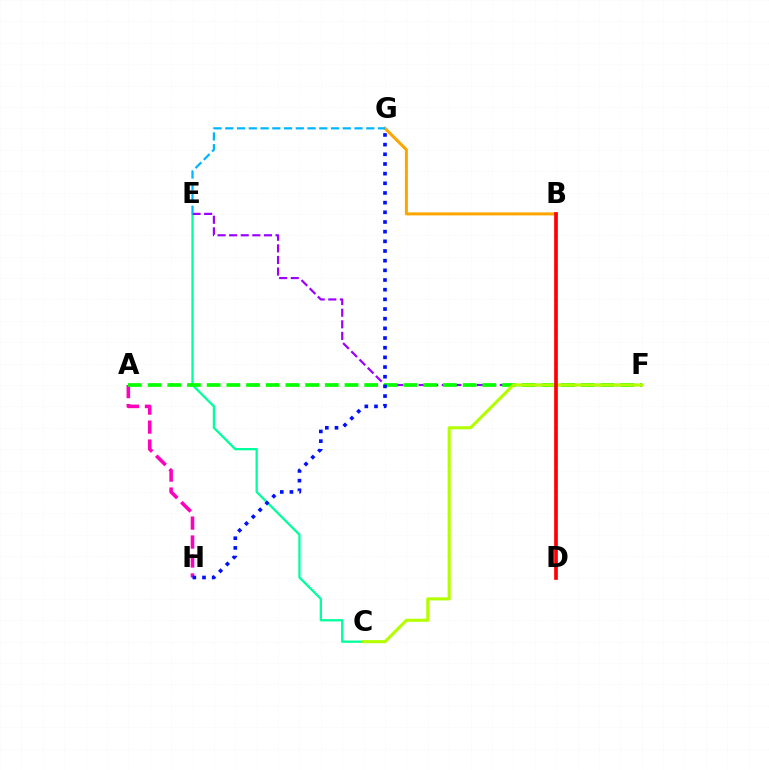{('C', 'E'): [{'color': '#00ff9d', 'line_style': 'solid', 'thickness': 1.64}], ('E', 'F'): [{'color': '#9b00ff', 'line_style': 'dashed', 'thickness': 1.58}], ('A', 'H'): [{'color': '#ff00bd', 'line_style': 'dashed', 'thickness': 2.57}], ('A', 'F'): [{'color': '#08ff00', 'line_style': 'dashed', 'thickness': 2.68}], ('B', 'G'): [{'color': '#ffa500', 'line_style': 'solid', 'thickness': 2.18}], ('C', 'F'): [{'color': '#b3ff00', 'line_style': 'solid', 'thickness': 2.22}], ('E', 'G'): [{'color': '#00b5ff', 'line_style': 'dashed', 'thickness': 1.6}], ('G', 'H'): [{'color': '#0010ff', 'line_style': 'dotted', 'thickness': 2.63}], ('B', 'D'): [{'color': '#ff0000', 'line_style': 'solid', 'thickness': 2.65}]}